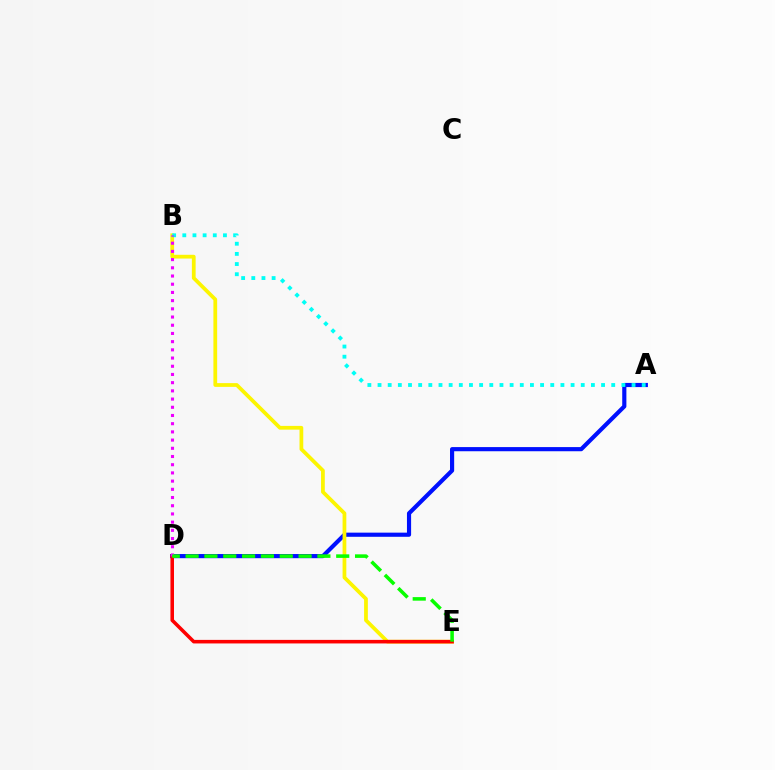{('A', 'D'): [{'color': '#0010ff', 'line_style': 'solid', 'thickness': 2.99}], ('B', 'E'): [{'color': '#fcf500', 'line_style': 'solid', 'thickness': 2.71}], ('A', 'B'): [{'color': '#00fff6', 'line_style': 'dotted', 'thickness': 2.76}], ('D', 'E'): [{'color': '#ff0000', 'line_style': 'solid', 'thickness': 2.56}, {'color': '#08ff00', 'line_style': 'dashed', 'thickness': 2.56}], ('B', 'D'): [{'color': '#ee00ff', 'line_style': 'dotted', 'thickness': 2.23}]}